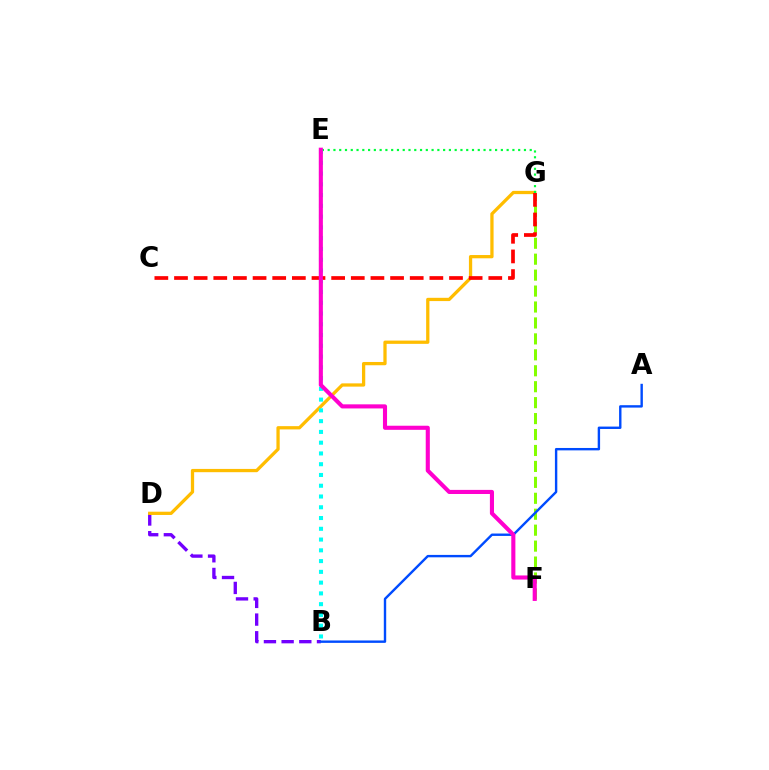{('B', 'D'): [{'color': '#7200ff', 'line_style': 'dashed', 'thickness': 2.4}], ('D', 'G'): [{'color': '#ffbd00', 'line_style': 'solid', 'thickness': 2.35}], ('F', 'G'): [{'color': '#84ff00', 'line_style': 'dashed', 'thickness': 2.17}], ('C', 'G'): [{'color': '#ff0000', 'line_style': 'dashed', 'thickness': 2.67}], ('E', 'G'): [{'color': '#00ff39', 'line_style': 'dotted', 'thickness': 1.57}], ('A', 'B'): [{'color': '#004bff', 'line_style': 'solid', 'thickness': 1.73}], ('B', 'E'): [{'color': '#00fff6', 'line_style': 'dotted', 'thickness': 2.92}], ('E', 'F'): [{'color': '#ff00cf', 'line_style': 'solid', 'thickness': 2.95}]}